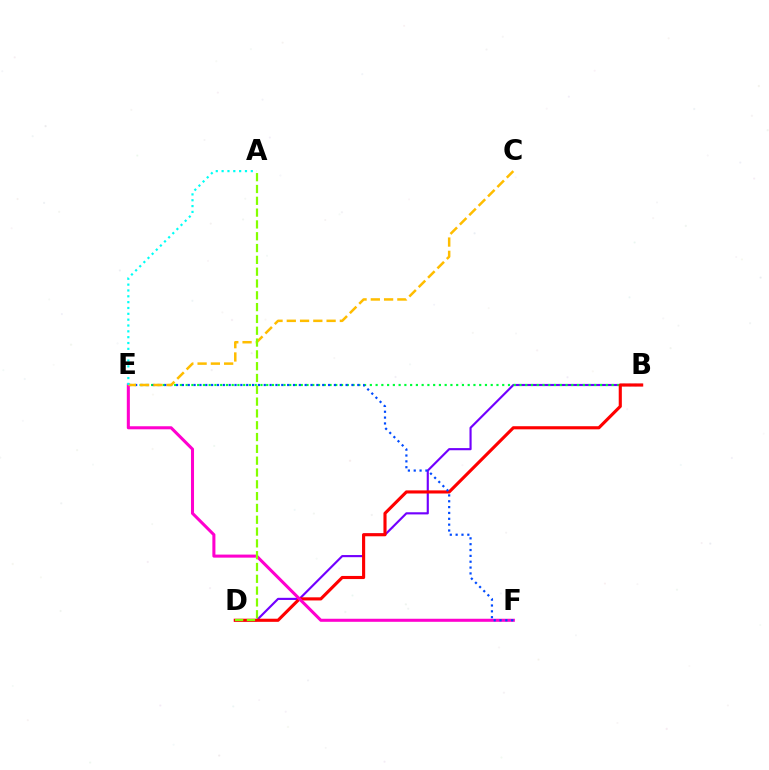{('B', 'D'): [{'color': '#7200ff', 'line_style': 'solid', 'thickness': 1.54}, {'color': '#ff0000', 'line_style': 'solid', 'thickness': 2.25}], ('B', 'E'): [{'color': '#00ff39', 'line_style': 'dotted', 'thickness': 1.56}], ('E', 'F'): [{'color': '#ff00cf', 'line_style': 'solid', 'thickness': 2.2}, {'color': '#004bff', 'line_style': 'dotted', 'thickness': 1.59}], ('C', 'E'): [{'color': '#ffbd00', 'line_style': 'dashed', 'thickness': 1.8}], ('A', 'E'): [{'color': '#00fff6', 'line_style': 'dotted', 'thickness': 1.59}], ('A', 'D'): [{'color': '#84ff00', 'line_style': 'dashed', 'thickness': 1.6}]}